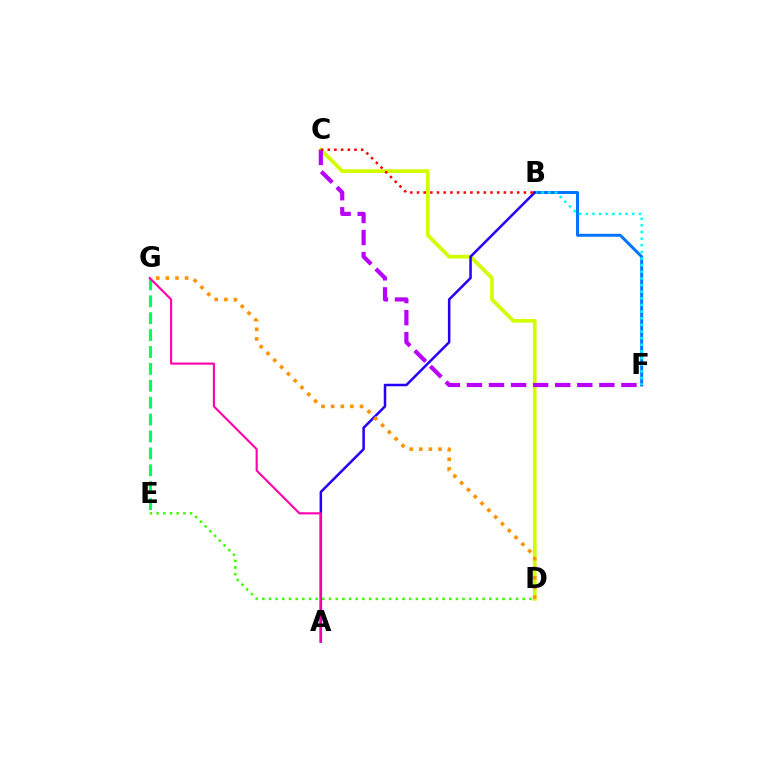{('C', 'D'): [{'color': '#d1ff00', 'line_style': 'solid', 'thickness': 2.67}], ('B', 'F'): [{'color': '#0074ff', 'line_style': 'solid', 'thickness': 2.14}, {'color': '#00fff6', 'line_style': 'dotted', 'thickness': 1.8}], ('D', 'E'): [{'color': '#3dff00', 'line_style': 'dotted', 'thickness': 1.81}], ('E', 'G'): [{'color': '#00ff5c', 'line_style': 'dashed', 'thickness': 2.3}], ('A', 'B'): [{'color': '#2500ff', 'line_style': 'solid', 'thickness': 1.81}], ('C', 'F'): [{'color': '#b900ff', 'line_style': 'dashed', 'thickness': 3.0}], ('B', 'C'): [{'color': '#ff0000', 'line_style': 'dotted', 'thickness': 1.82}], ('D', 'G'): [{'color': '#ff9400', 'line_style': 'dotted', 'thickness': 2.61}], ('A', 'G'): [{'color': '#ff00ac', 'line_style': 'solid', 'thickness': 1.53}]}